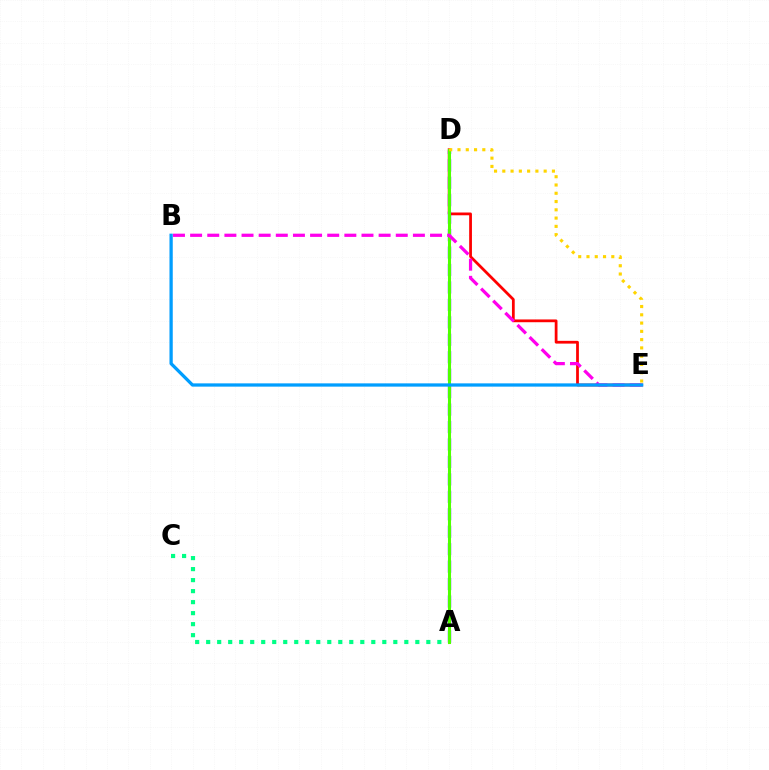{('A', 'C'): [{'color': '#00ff86', 'line_style': 'dotted', 'thickness': 2.99}], ('D', 'E'): [{'color': '#ff0000', 'line_style': 'solid', 'thickness': 1.99}, {'color': '#ffd500', 'line_style': 'dotted', 'thickness': 2.25}], ('A', 'D'): [{'color': '#3700ff', 'line_style': 'dashed', 'thickness': 2.37}, {'color': '#4fff00', 'line_style': 'solid', 'thickness': 2.2}], ('B', 'E'): [{'color': '#ff00ed', 'line_style': 'dashed', 'thickness': 2.33}, {'color': '#009eff', 'line_style': 'solid', 'thickness': 2.36}]}